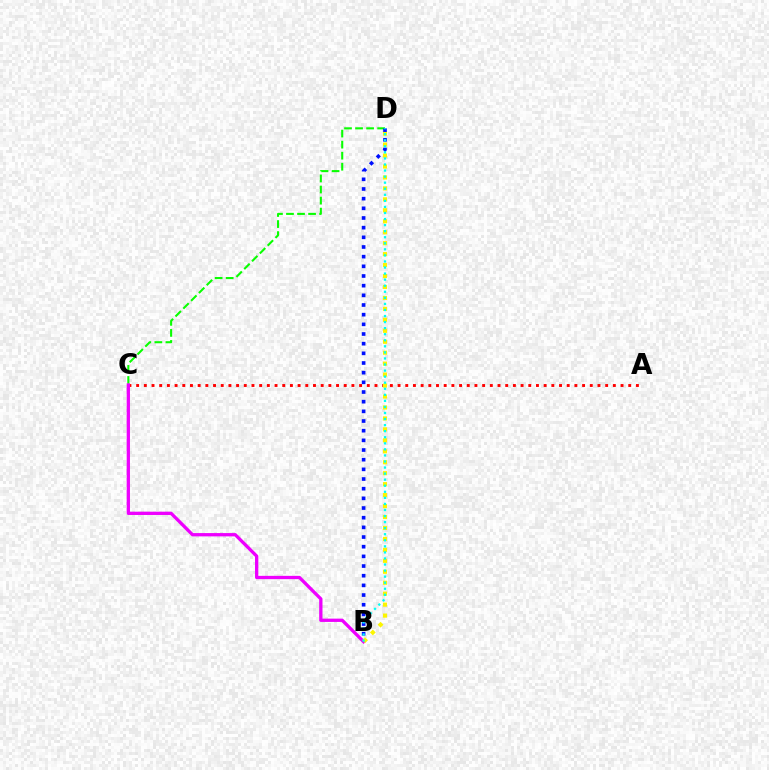{('C', 'D'): [{'color': '#08ff00', 'line_style': 'dashed', 'thickness': 1.5}], ('A', 'C'): [{'color': '#ff0000', 'line_style': 'dotted', 'thickness': 2.09}], ('B', 'C'): [{'color': '#ee00ff', 'line_style': 'solid', 'thickness': 2.37}], ('B', 'D'): [{'color': '#fcf500', 'line_style': 'dotted', 'thickness': 2.98}, {'color': '#0010ff', 'line_style': 'dotted', 'thickness': 2.63}, {'color': '#00fff6', 'line_style': 'dotted', 'thickness': 1.65}]}